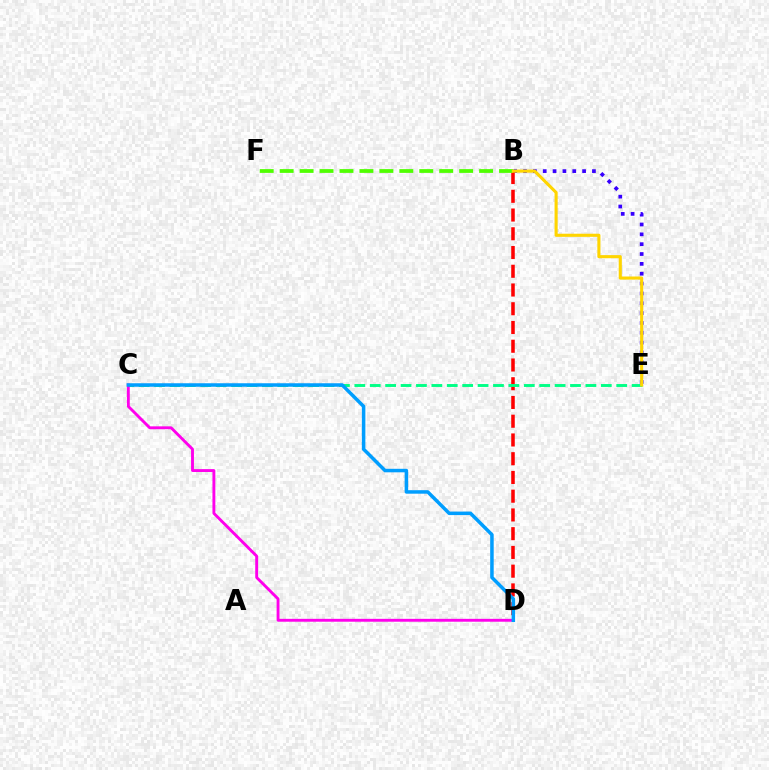{('B', 'E'): [{'color': '#3700ff', 'line_style': 'dotted', 'thickness': 2.67}, {'color': '#ffd500', 'line_style': 'solid', 'thickness': 2.23}], ('B', 'D'): [{'color': '#ff0000', 'line_style': 'dashed', 'thickness': 2.55}], ('C', 'E'): [{'color': '#00ff86', 'line_style': 'dashed', 'thickness': 2.09}], ('C', 'D'): [{'color': '#ff00ed', 'line_style': 'solid', 'thickness': 2.07}, {'color': '#009eff', 'line_style': 'solid', 'thickness': 2.52}], ('B', 'F'): [{'color': '#4fff00', 'line_style': 'dashed', 'thickness': 2.71}]}